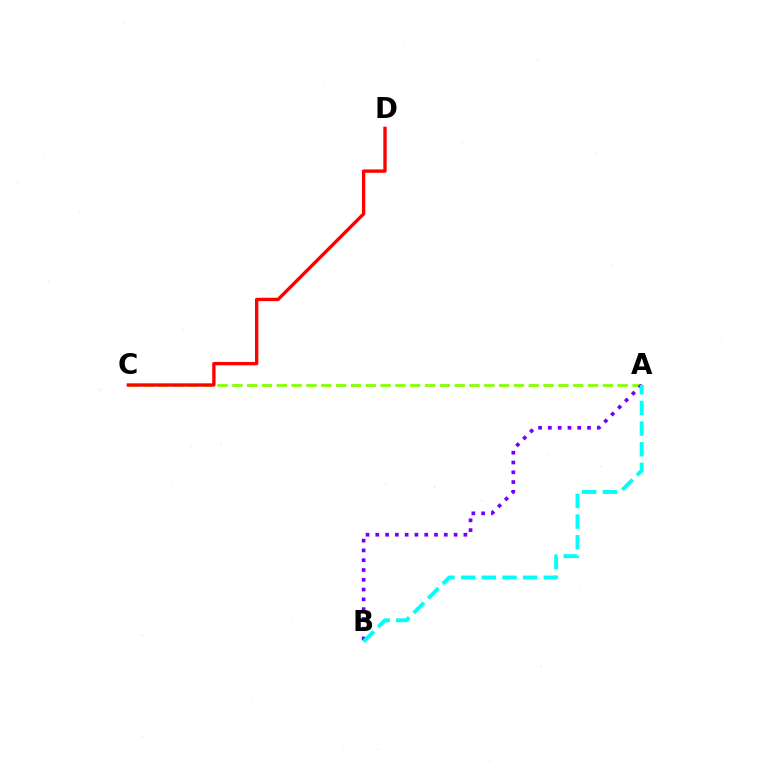{('A', 'C'): [{'color': '#84ff00', 'line_style': 'dashed', 'thickness': 2.01}], ('C', 'D'): [{'color': '#ff0000', 'line_style': 'solid', 'thickness': 2.41}], ('A', 'B'): [{'color': '#7200ff', 'line_style': 'dotted', 'thickness': 2.66}, {'color': '#00fff6', 'line_style': 'dashed', 'thickness': 2.81}]}